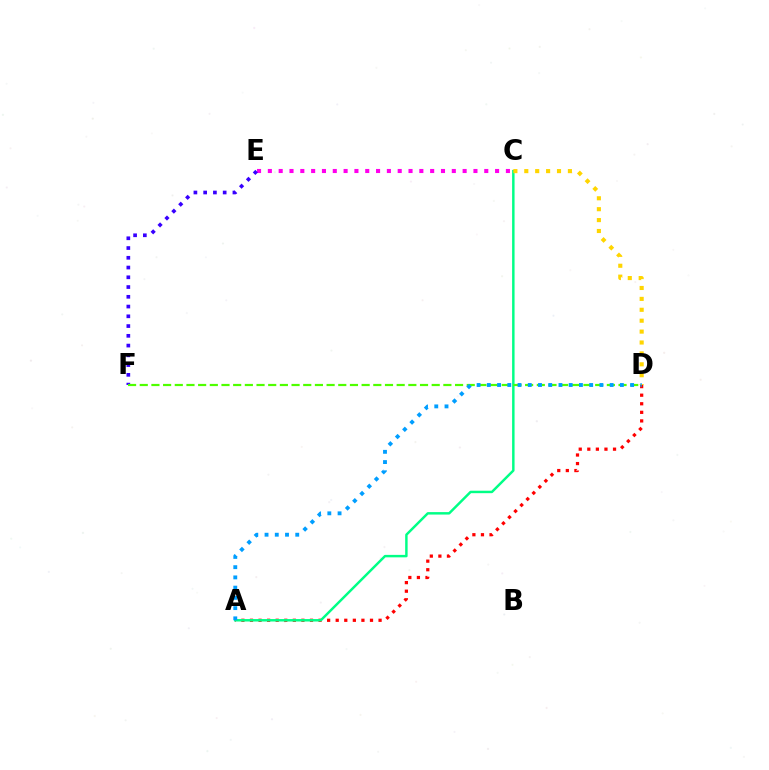{('A', 'D'): [{'color': '#ff0000', 'line_style': 'dotted', 'thickness': 2.33}, {'color': '#009eff', 'line_style': 'dotted', 'thickness': 2.78}], ('C', 'E'): [{'color': '#ff00ed', 'line_style': 'dotted', 'thickness': 2.94}], ('A', 'C'): [{'color': '#00ff86', 'line_style': 'solid', 'thickness': 1.77}], ('E', 'F'): [{'color': '#3700ff', 'line_style': 'dotted', 'thickness': 2.65}], ('C', 'D'): [{'color': '#ffd500', 'line_style': 'dotted', 'thickness': 2.96}], ('D', 'F'): [{'color': '#4fff00', 'line_style': 'dashed', 'thickness': 1.59}]}